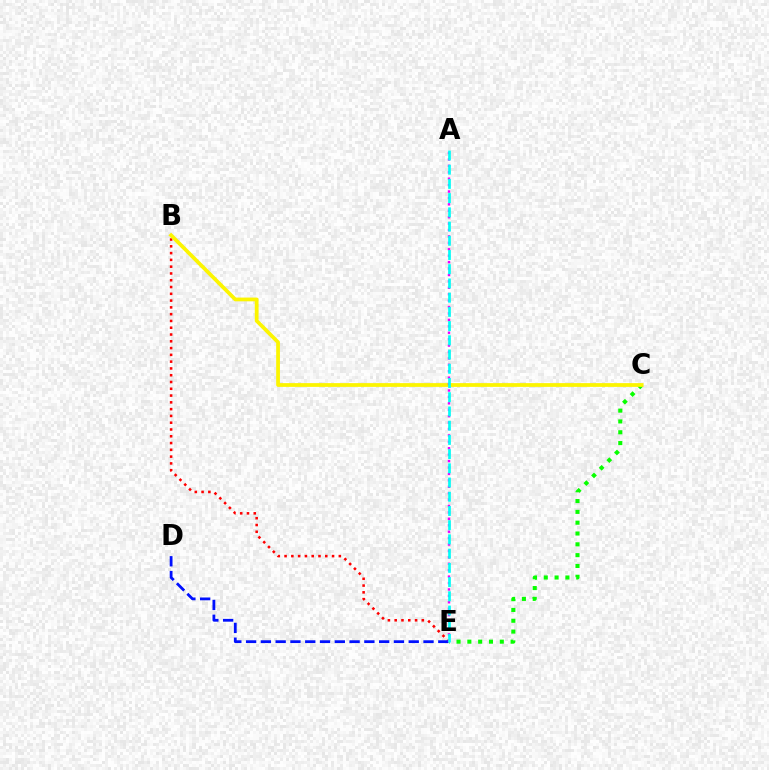{('B', 'E'): [{'color': '#ff0000', 'line_style': 'dotted', 'thickness': 1.84}], ('C', 'E'): [{'color': '#08ff00', 'line_style': 'dotted', 'thickness': 2.94}], ('D', 'E'): [{'color': '#0010ff', 'line_style': 'dashed', 'thickness': 2.01}], ('B', 'C'): [{'color': '#fcf500', 'line_style': 'solid', 'thickness': 2.71}], ('A', 'E'): [{'color': '#ee00ff', 'line_style': 'dotted', 'thickness': 1.74}, {'color': '#00fff6', 'line_style': 'dashed', 'thickness': 1.93}]}